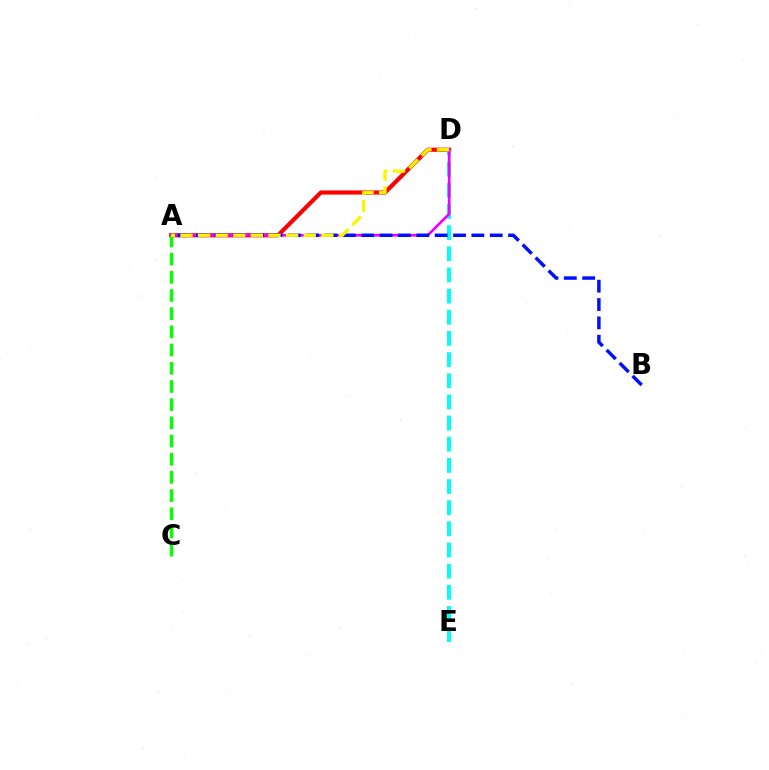{('A', 'D'): [{'color': '#ff0000', 'line_style': 'solid', 'thickness': 2.99}, {'color': '#ee00ff', 'line_style': 'solid', 'thickness': 1.92}, {'color': '#fcf500', 'line_style': 'dashed', 'thickness': 2.39}], ('D', 'E'): [{'color': '#00fff6', 'line_style': 'dashed', 'thickness': 2.87}], ('A', 'B'): [{'color': '#0010ff', 'line_style': 'dashed', 'thickness': 2.49}], ('A', 'C'): [{'color': '#08ff00', 'line_style': 'dashed', 'thickness': 2.47}]}